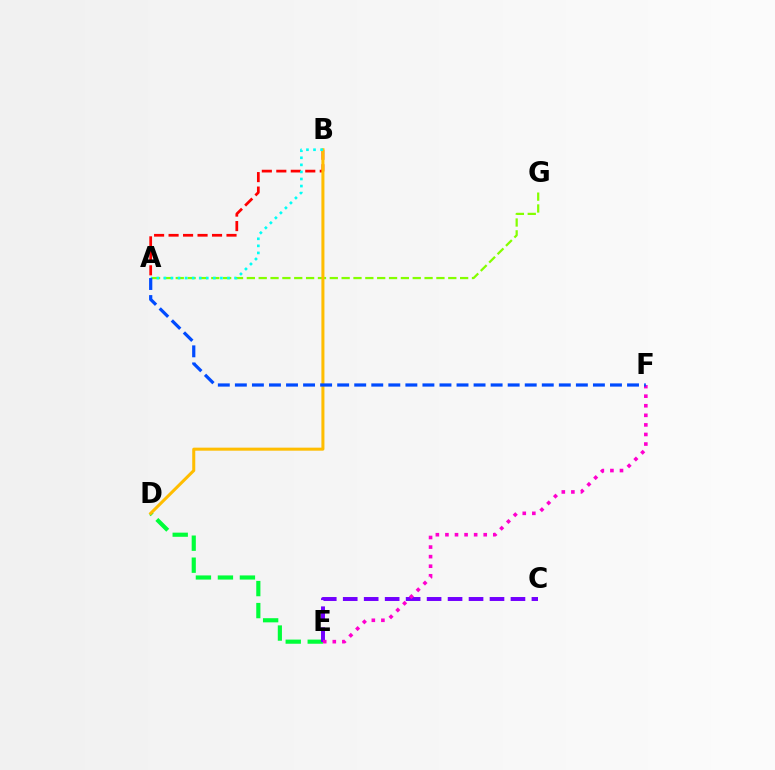{('A', 'B'): [{'color': '#ff0000', 'line_style': 'dashed', 'thickness': 1.97}, {'color': '#00fff6', 'line_style': 'dotted', 'thickness': 1.92}], ('D', 'E'): [{'color': '#00ff39', 'line_style': 'dashed', 'thickness': 2.99}], ('C', 'E'): [{'color': '#7200ff', 'line_style': 'dashed', 'thickness': 2.85}], ('A', 'G'): [{'color': '#84ff00', 'line_style': 'dashed', 'thickness': 1.61}], ('B', 'D'): [{'color': '#ffbd00', 'line_style': 'solid', 'thickness': 2.18}], ('E', 'F'): [{'color': '#ff00cf', 'line_style': 'dotted', 'thickness': 2.6}], ('A', 'F'): [{'color': '#004bff', 'line_style': 'dashed', 'thickness': 2.32}]}